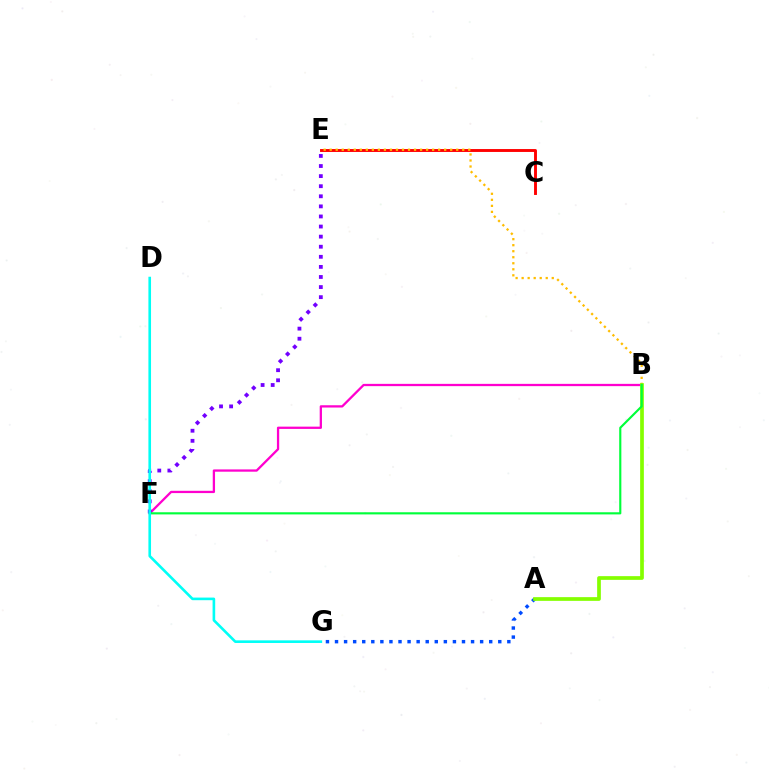{('B', 'F'): [{'color': '#ff00cf', 'line_style': 'solid', 'thickness': 1.64}, {'color': '#00ff39', 'line_style': 'solid', 'thickness': 1.54}], ('A', 'G'): [{'color': '#004bff', 'line_style': 'dotted', 'thickness': 2.46}], ('C', 'E'): [{'color': '#ff0000', 'line_style': 'solid', 'thickness': 2.09}], ('B', 'E'): [{'color': '#ffbd00', 'line_style': 'dotted', 'thickness': 1.64}], ('A', 'B'): [{'color': '#84ff00', 'line_style': 'solid', 'thickness': 2.67}], ('E', 'F'): [{'color': '#7200ff', 'line_style': 'dotted', 'thickness': 2.74}], ('D', 'G'): [{'color': '#00fff6', 'line_style': 'solid', 'thickness': 1.89}]}